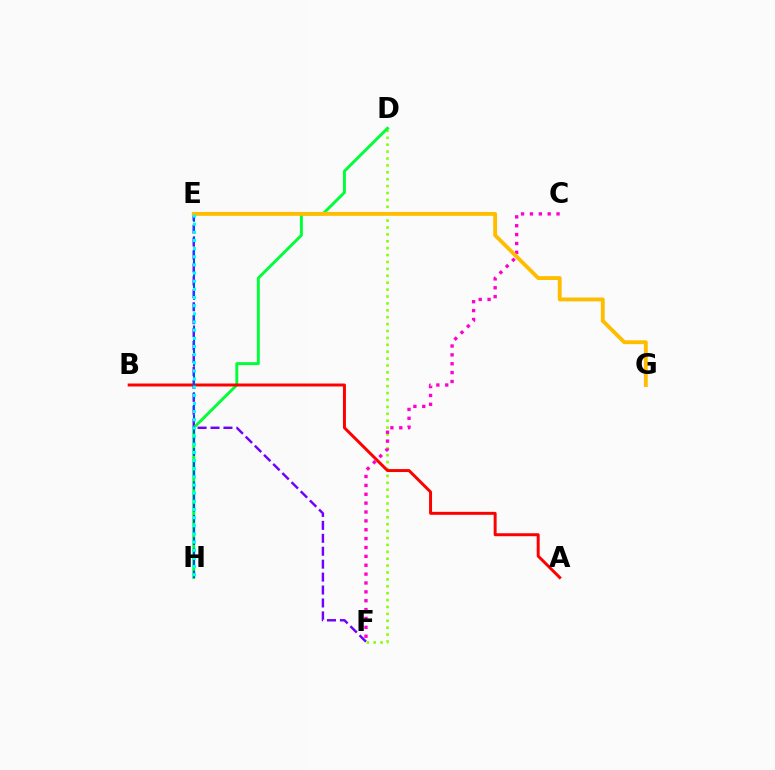{('E', 'F'): [{'color': '#7200ff', 'line_style': 'dashed', 'thickness': 1.76}], ('D', 'F'): [{'color': '#84ff00', 'line_style': 'dotted', 'thickness': 1.87}], ('D', 'H'): [{'color': '#00ff39', 'line_style': 'solid', 'thickness': 2.11}], ('A', 'B'): [{'color': '#ff0000', 'line_style': 'solid', 'thickness': 2.14}], ('C', 'F'): [{'color': '#ff00cf', 'line_style': 'dotted', 'thickness': 2.41}], ('E', 'H'): [{'color': '#004bff', 'line_style': 'dashed', 'thickness': 1.51}, {'color': '#00fff6', 'line_style': 'dotted', 'thickness': 2.21}], ('E', 'G'): [{'color': '#ffbd00', 'line_style': 'solid', 'thickness': 2.78}]}